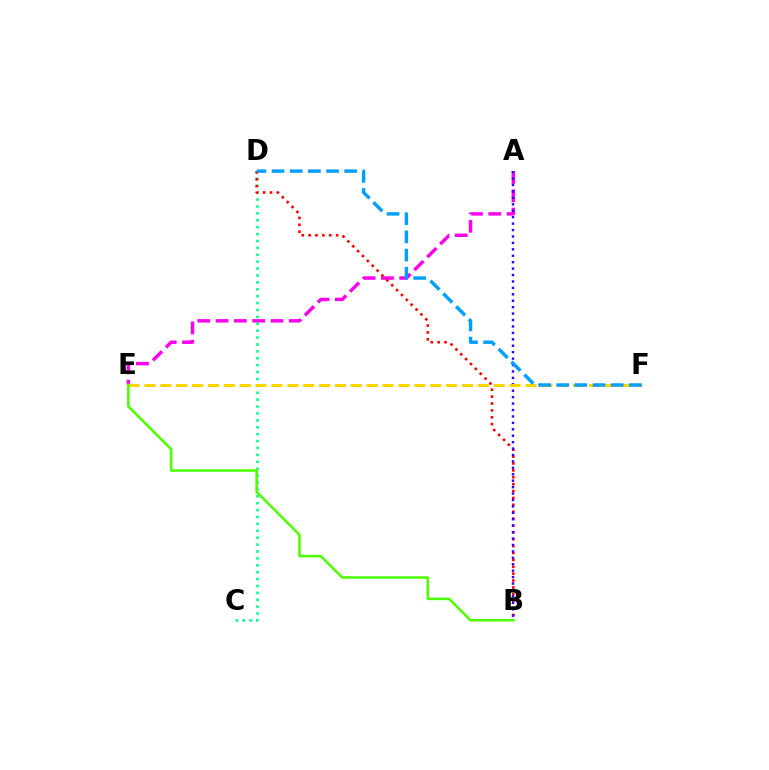{('A', 'E'): [{'color': '#ff00ed', 'line_style': 'dashed', 'thickness': 2.49}], ('C', 'D'): [{'color': '#00ff86', 'line_style': 'dotted', 'thickness': 1.87}], ('B', 'D'): [{'color': '#ff0000', 'line_style': 'dotted', 'thickness': 1.87}], ('A', 'B'): [{'color': '#3700ff', 'line_style': 'dotted', 'thickness': 1.75}], ('E', 'F'): [{'color': '#ffd500', 'line_style': 'dashed', 'thickness': 2.16}], ('B', 'E'): [{'color': '#4fff00', 'line_style': 'solid', 'thickness': 1.84}], ('D', 'F'): [{'color': '#009eff', 'line_style': 'dashed', 'thickness': 2.47}]}